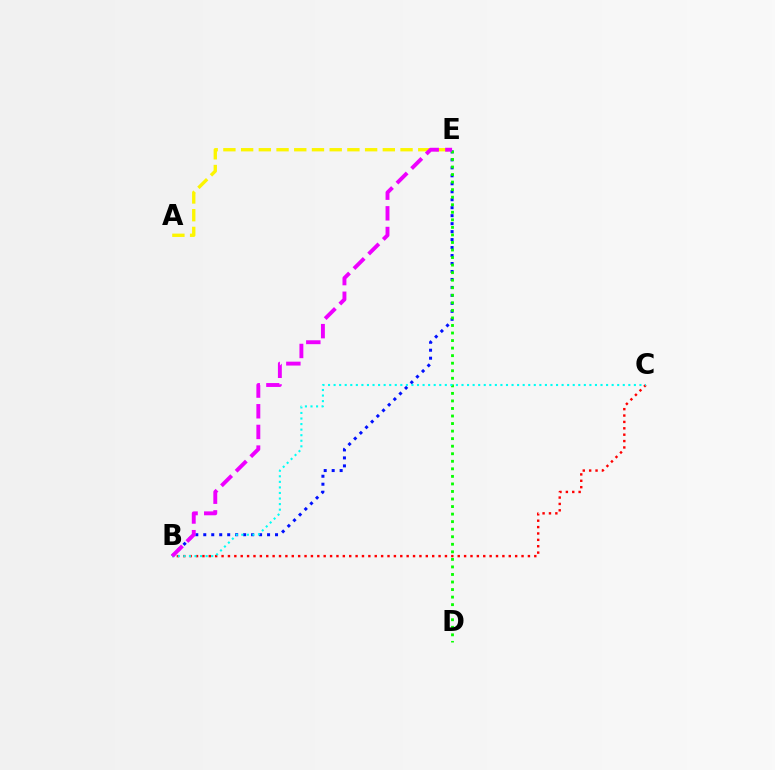{('B', 'E'): [{'color': '#0010ff', 'line_style': 'dotted', 'thickness': 2.17}, {'color': '#ee00ff', 'line_style': 'dashed', 'thickness': 2.81}], ('B', 'C'): [{'color': '#ff0000', 'line_style': 'dotted', 'thickness': 1.73}, {'color': '#00fff6', 'line_style': 'dotted', 'thickness': 1.51}], ('A', 'E'): [{'color': '#fcf500', 'line_style': 'dashed', 'thickness': 2.41}], ('D', 'E'): [{'color': '#08ff00', 'line_style': 'dotted', 'thickness': 2.05}]}